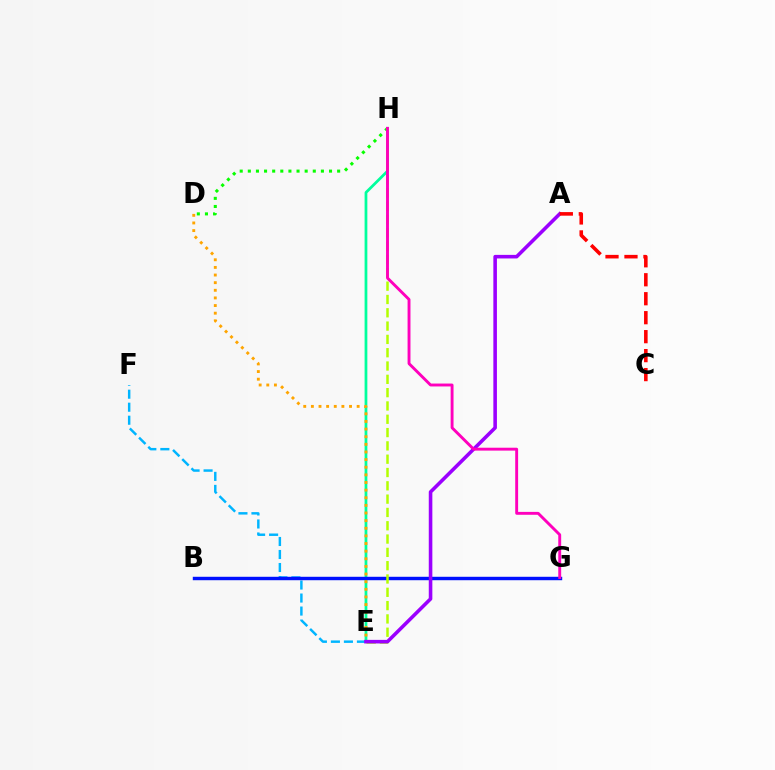{('E', 'H'): [{'color': '#00ff9d', 'line_style': 'solid', 'thickness': 1.98}, {'color': '#b3ff00', 'line_style': 'dashed', 'thickness': 1.81}], ('E', 'F'): [{'color': '#00b5ff', 'line_style': 'dashed', 'thickness': 1.77}], ('B', 'G'): [{'color': '#0010ff', 'line_style': 'solid', 'thickness': 2.47}], ('D', 'E'): [{'color': '#ffa500', 'line_style': 'dotted', 'thickness': 2.07}], ('D', 'H'): [{'color': '#08ff00', 'line_style': 'dotted', 'thickness': 2.21}], ('A', 'E'): [{'color': '#9b00ff', 'line_style': 'solid', 'thickness': 2.58}], ('A', 'C'): [{'color': '#ff0000', 'line_style': 'dashed', 'thickness': 2.58}], ('G', 'H'): [{'color': '#ff00bd', 'line_style': 'solid', 'thickness': 2.08}]}